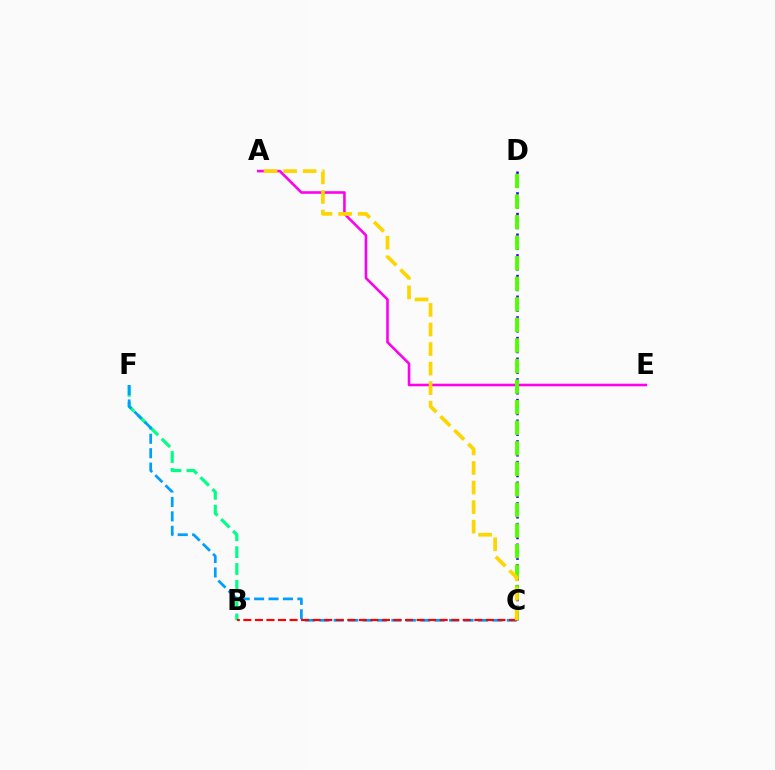{('A', 'E'): [{'color': '#ff00ed', 'line_style': 'solid', 'thickness': 1.86}], ('B', 'F'): [{'color': '#00ff86', 'line_style': 'dashed', 'thickness': 2.28}], ('C', 'F'): [{'color': '#009eff', 'line_style': 'dashed', 'thickness': 1.96}], ('C', 'D'): [{'color': '#3700ff', 'line_style': 'dotted', 'thickness': 1.87}, {'color': '#4fff00', 'line_style': 'dashed', 'thickness': 2.79}], ('B', 'C'): [{'color': '#ff0000', 'line_style': 'dashed', 'thickness': 1.57}], ('A', 'C'): [{'color': '#ffd500', 'line_style': 'dashed', 'thickness': 2.66}]}